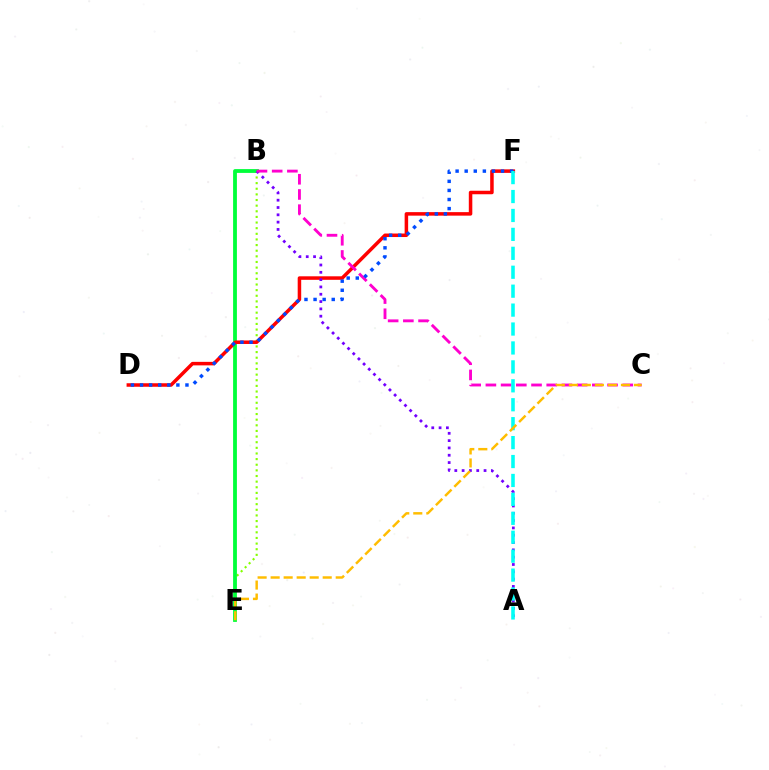{('B', 'E'): [{'color': '#84ff00', 'line_style': 'dotted', 'thickness': 1.53}, {'color': '#00ff39', 'line_style': 'solid', 'thickness': 2.74}], ('D', 'F'): [{'color': '#ff0000', 'line_style': 'solid', 'thickness': 2.53}, {'color': '#004bff', 'line_style': 'dotted', 'thickness': 2.47}], ('A', 'B'): [{'color': '#7200ff', 'line_style': 'dotted', 'thickness': 1.99}], ('B', 'C'): [{'color': '#ff00cf', 'line_style': 'dashed', 'thickness': 2.07}], ('A', 'F'): [{'color': '#00fff6', 'line_style': 'dashed', 'thickness': 2.57}], ('C', 'E'): [{'color': '#ffbd00', 'line_style': 'dashed', 'thickness': 1.77}]}